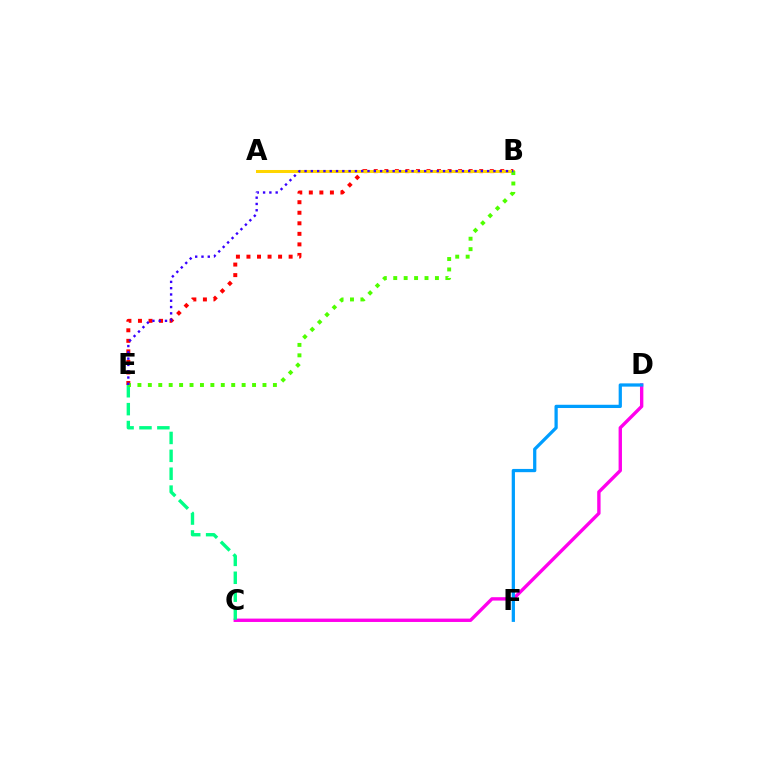{('C', 'D'): [{'color': '#ff00ed', 'line_style': 'solid', 'thickness': 2.43}], ('B', 'E'): [{'color': '#ff0000', 'line_style': 'dotted', 'thickness': 2.86}, {'color': '#4fff00', 'line_style': 'dotted', 'thickness': 2.83}, {'color': '#3700ff', 'line_style': 'dotted', 'thickness': 1.71}], ('A', 'B'): [{'color': '#ffd500', 'line_style': 'solid', 'thickness': 2.18}], ('C', 'E'): [{'color': '#00ff86', 'line_style': 'dashed', 'thickness': 2.43}], ('D', 'F'): [{'color': '#009eff', 'line_style': 'solid', 'thickness': 2.34}]}